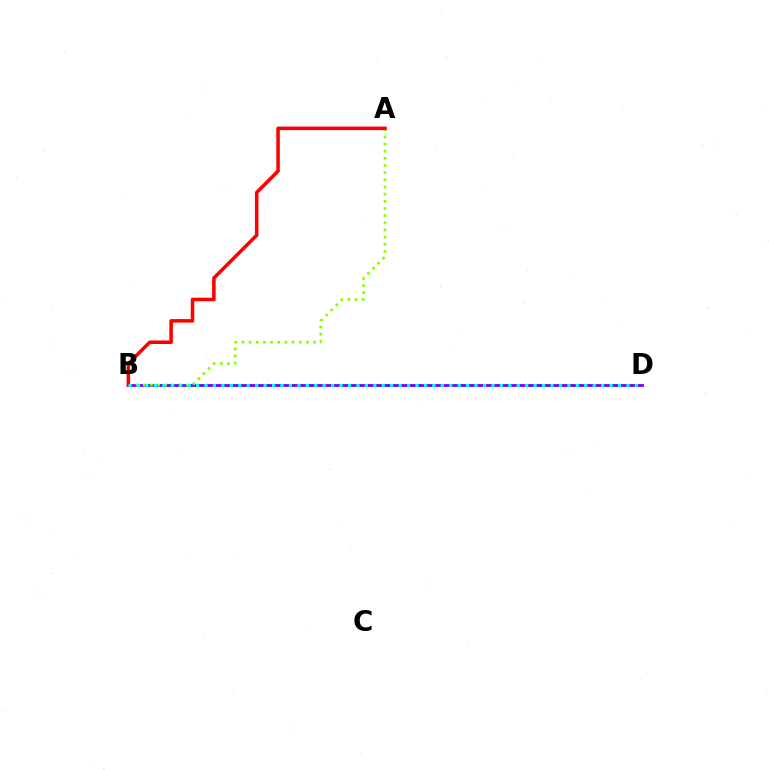{('B', 'D'): [{'color': '#7200ff', 'line_style': 'solid', 'thickness': 2.02}, {'color': '#00fff6', 'line_style': 'dotted', 'thickness': 2.29}], ('A', 'B'): [{'color': '#84ff00', 'line_style': 'dotted', 'thickness': 1.95}, {'color': '#ff0000', 'line_style': 'solid', 'thickness': 2.54}]}